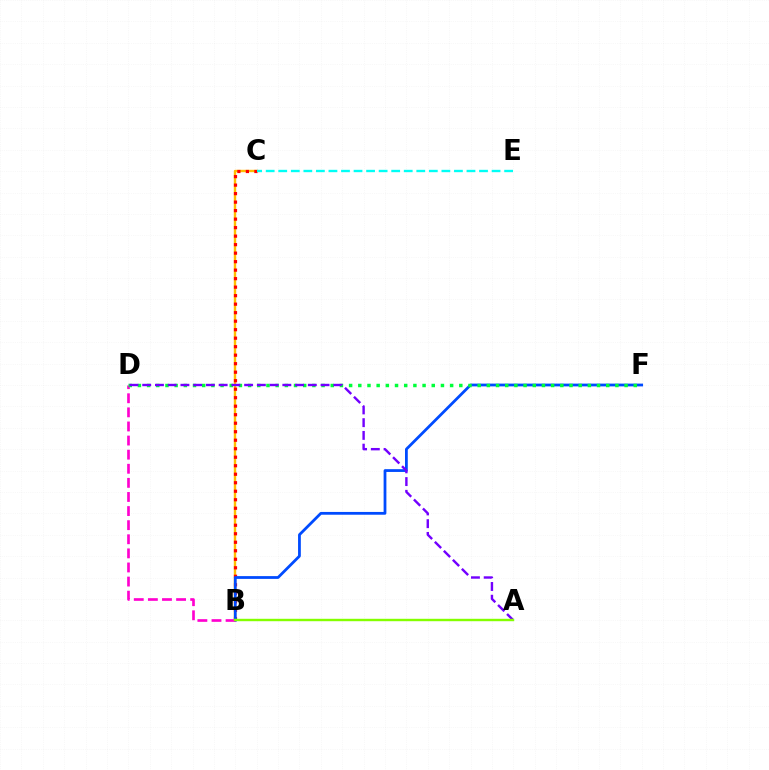{('B', 'C'): [{'color': '#ffbd00', 'line_style': 'solid', 'thickness': 1.74}, {'color': '#ff0000', 'line_style': 'dotted', 'thickness': 2.31}], ('B', 'F'): [{'color': '#004bff', 'line_style': 'solid', 'thickness': 2.0}], ('C', 'E'): [{'color': '#00fff6', 'line_style': 'dashed', 'thickness': 1.7}], ('B', 'D'): [{'color': '#ff00cf', 'line_style': 'dashed', 'thickness': 1.92}], ('D', 'F'): [{'color': '#00ff39', 'line_style': 'dotted', 'thickness': 2.49}], ('A', 'D'): [{'color': '#7200ff', 'line_style': 'dashed', 'thickness': 1.73}], ('A', 'B'): [{'color': '#84ff00', 'line_style': 'solid', 'thickness': 1.74}]}